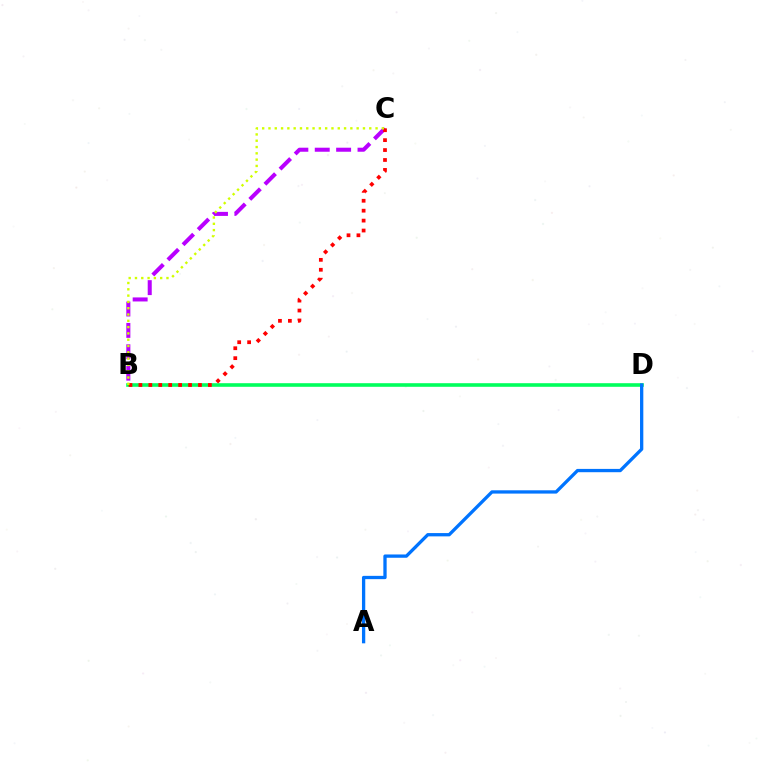{('B', 'C'): [{'color': '#b900ff', 'line_style': 'dashed', 'thickness': 2.91}, {'color': '#ff0000', 'line_style': 'dotted', 'thickness': 2.7}, {'color': '#d1ff00', 'line_style': 'dotted', 'thickness': 1.71}], ('B', 'D'): [{'color': '#00ff5c', 'line_style': 'solid', 'thickness': 2.59}], ('A', 'D'): [{'color': '#0074ff', 'line_style': 'solid', 'thickness': 2.37}]}